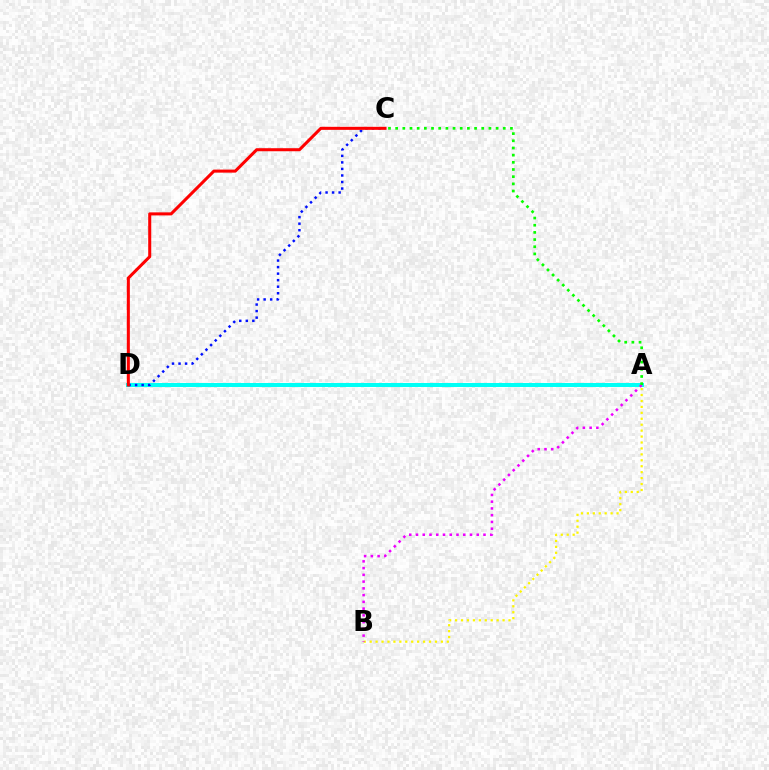{('A', 'D'): [{'color': '#00fff6', 'line_style': 'solid', 'thickness': 2.9}], ('A', 'B'): [{'color': '#fcf500', 'line_style': 'dotted', 'thickness': 1.61}, {'color': '#ee00ff', 'line_style': 'dotted', 'thickness': 1.83}], ('C', 'D'): [{'color': '#0010ff', 'line_style': 'dotted', 'thickness': 1.78}, {'color': '#ff0000', 'line_style': 'solid', 'thickness': 2.19}], ('A', 'C'): [{'color': '#08ff00', 'line_style': 'dotted', 'thickness': 1.95}]}